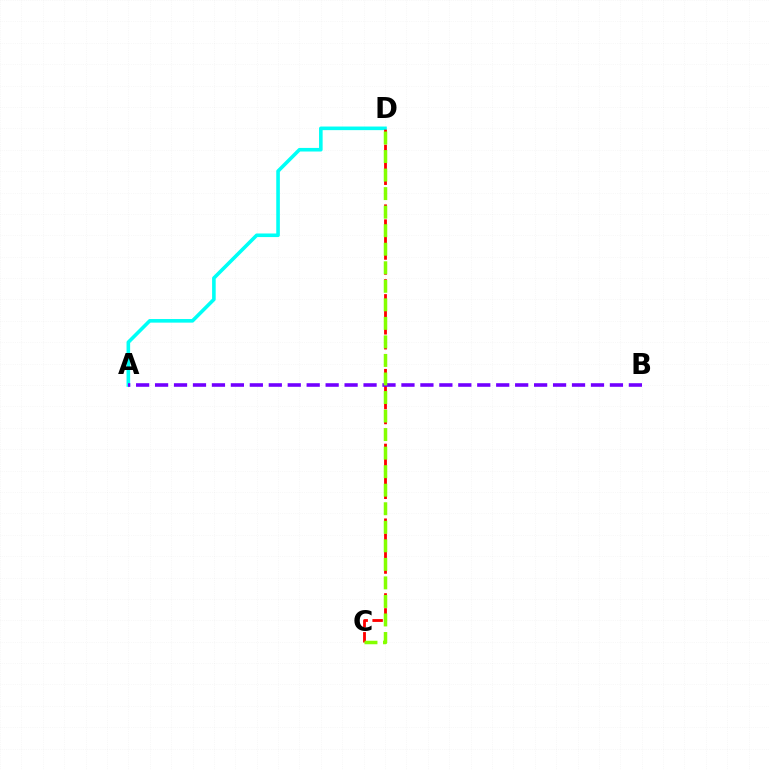{('A', 'D'): [{'color': '#00fff6', 'line_style': 'solid', 'thickness': 2.59}], ('C', 'D'): [{'color': '#ff0000', 'line_style': 'dashed', 'thickness': 2.03}, {'color': '#84ff00', 'line_style': 'dashed', 'thickness': 2.52}], ('A', 'B'): [{'color': '#7200ff', 'line_style': 'dashed', 'thickness': 2.57}]}